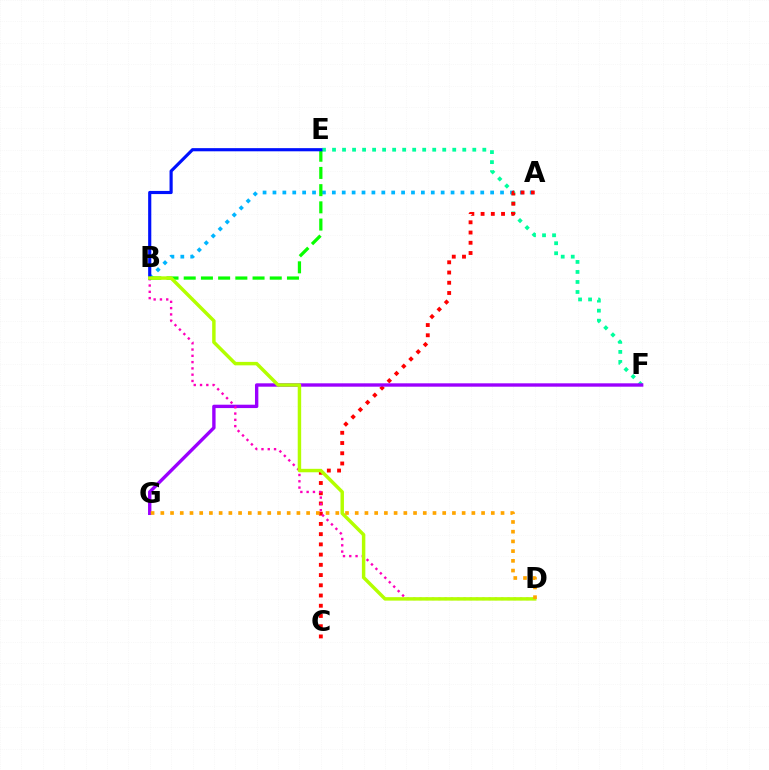{('A', 'B'): [{'color': '#00b5ff', 'line_style': 'dotted', 'thickness': 2.69}], ('E', 'F'): [{'color': '#00ff9d', 'line_style': 'dotted', 'thickness': 2.72}], ('A', 'C'): [{'color': '#ff0000', 'line_style': 'dotted', 'thickness': 2.78}], ('B', 'E'): [{'color': '#08ff00', 'line_style': 'dashed', 'thickness': 2.34}, {'color': '#0010ff', 'line_style': 'solid', 'thickness': 2.27}], ('F', 'G'): [{'color': '#9b00ff', 'line_style': 'solid', 'thickness': 2.43}], ('B', 'D'): [{'color': '#ff00bd', 'line_style': 'dotted', 'thickness': 1.71}, {'color': '#b3ff00', 'line_style': 'solid', 'thickness': 2.49}], ('D', 'G'): [{'color': '#ffa500', 'line_style': 'dotted', 'thickness': 2.64}]}